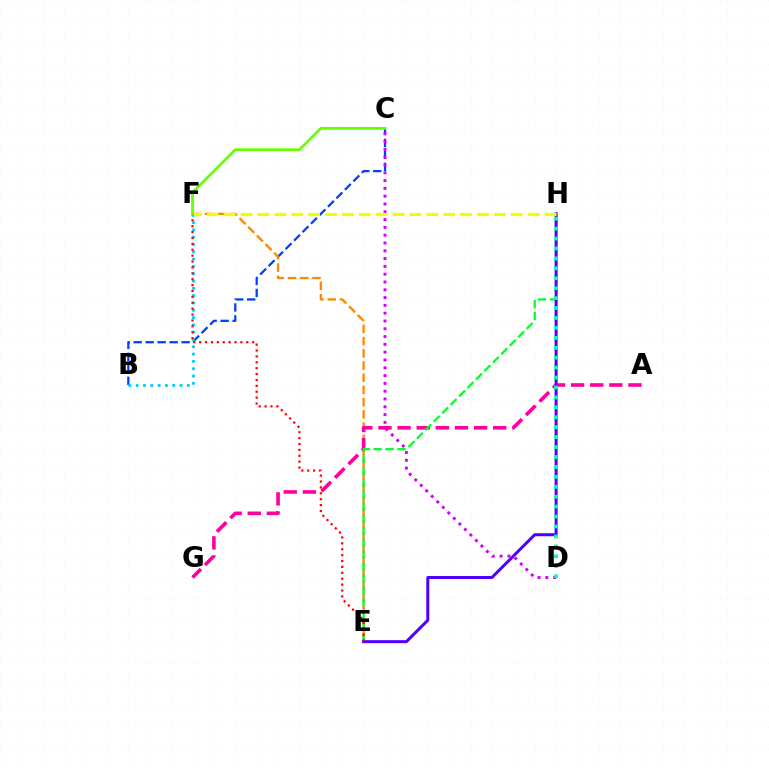{('B', 'C'): [{'color': '#003fff', 'line_style': 'dashed', 'thickness': 1.63}], ('C', 'D'): [{'color': '#d600ff', 'line_style': 'dotted', 'thickness': 2.12}], ('E', 'F'): [{'color': '#ff8800', 'line_style': 'dashed', 'thickness': 1.66}, {'color': '#ff0000', 'line_style': 'dotted', 'thickness': 1.6}], ('A', 'G'): [{'color': '#ff00a0', 'line_style': 'dashed', 'thickness': 2.6}], ('B', 'F'): [{'color': '#00c7ff', 'line_style': 'dotted', 'thickness': 1.99}], ('E', 'H'): [{'color': '#00ff27', 'line_style': 'dashed', 'thickness': 1.62}, {'color': '#4f00ff', 'line_style': 'solid', 'thickness': 2.17}], ('D', 'H'): [{'color': '#00ffaf', 'line_style': 'dotted', 'thickness': 2.7}], ('F', 'H'): [{'color': '#eeff00', 'line_style': 'dashed', 'thickness': 2.29}], ('C', 'F'): [{'color': '#66ff00', 'line_style': 'solid', 'thickness': 1.97}]}